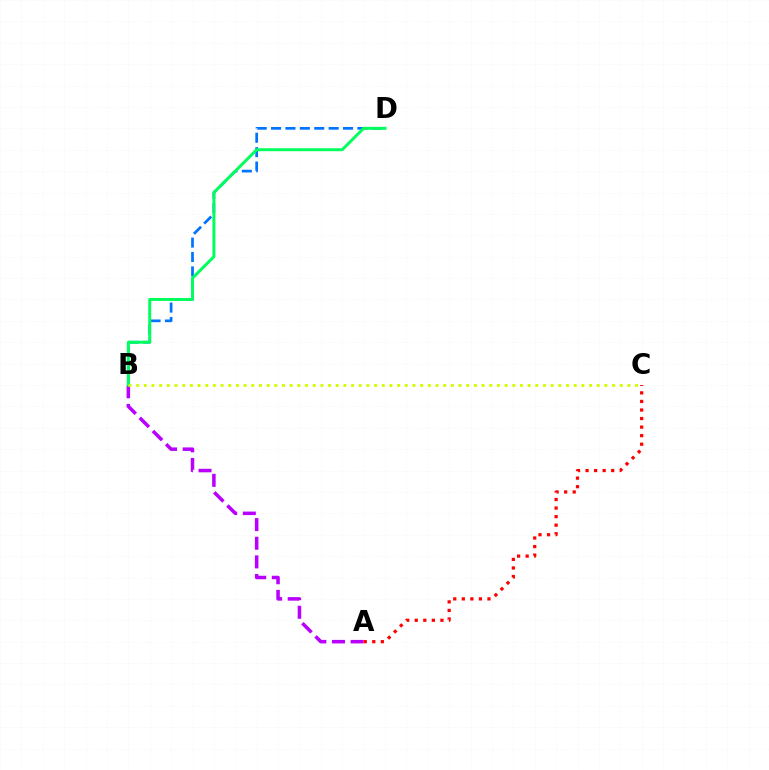{('B', 'D'): [{'color': '#0074ff', 'line_style': 'dashed', 'thickness': 1.96}, {'color': '#00ff5c', 'line_style': 'solid', 'thickness': 2.13}], ('A', 'B'): [{'color': '#b900ff', 'line_style': 'dashed', 'thickness': 2.53}], ('A', 'C'): [{'color': '#ff0000', 'line_style': 'dotted', 'thickness': 2.32}], ('B', 'C'): [{'color': '#d1ff00', 'line_style': 'dotted', 'thickness': 2.09}]}